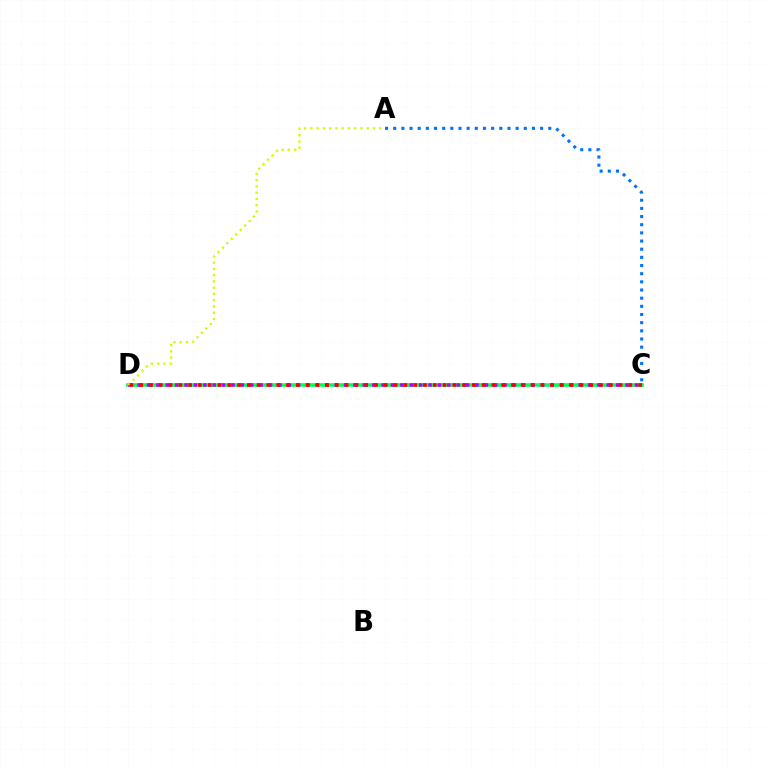{('C', 'D'): [{'color': '#00ff5c', 'line_style': 'solid', 'thickness': 2.61}, {'color': '#b900ff', 'line_style': 'dotted', 'thickness': 2.55}, {'color': '#ff0000', 'line_style': 'dotted', 'thickness': 2.66}], ('A', 'C'): [{'color': '#0074ff', 'line_style': 'dotted', 'thickness': 2.22}], ('A', 'D'): [{'color': '#d1ff00', 'line_style': 'dotted', 'thickness': 1.7}]}